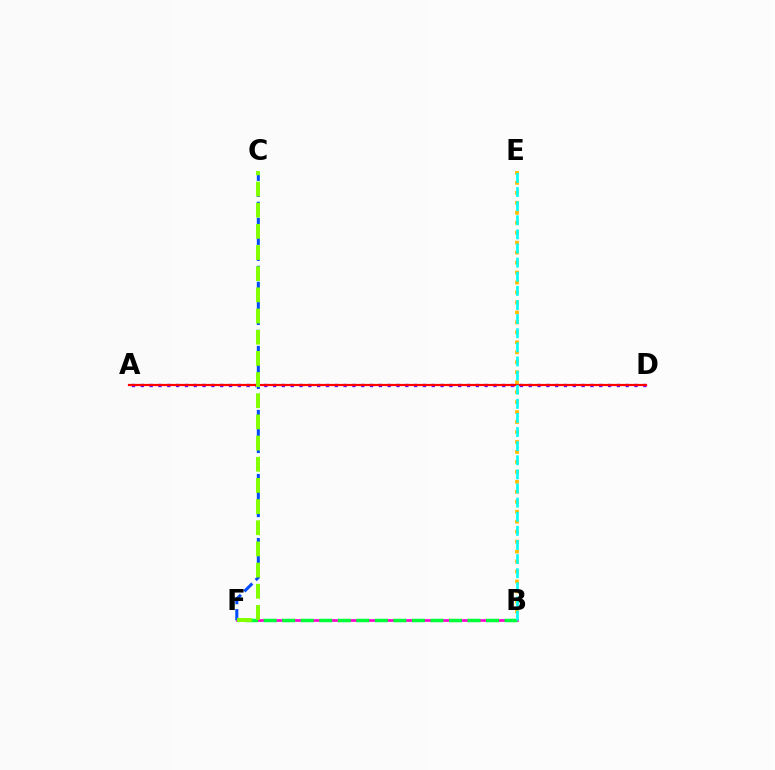{('B', 'F'): [{'color': '#ff00cf', 'line_style': 'solid', 'thickness': 1.94}, {'color': '#00ff39', 'line_style': 'dashed', 'thickness': 2.52}], ('B', 'E'): [{'color': '#ffbd00', 'line_style': 'dotted', 'thickness': 2.71}, {'color': '#00fff6', 'line_style': 'dashed', 'thickness': 1.92}], ('A', 'D'): [{'color': '#7200ff', 'line_style': 'dotted', 'thickness': 2.4}, {'color': '#ff0000', 'line_style': 'solid', 'thickness': 1.58}], ('C', 'F'): [{'color': '#004bff', 'line_style': 'dashed', 'thickness': 2.18}, {'color': '#84ff00', 'line_style': 'dashed', 'thickness': 2.88}]}